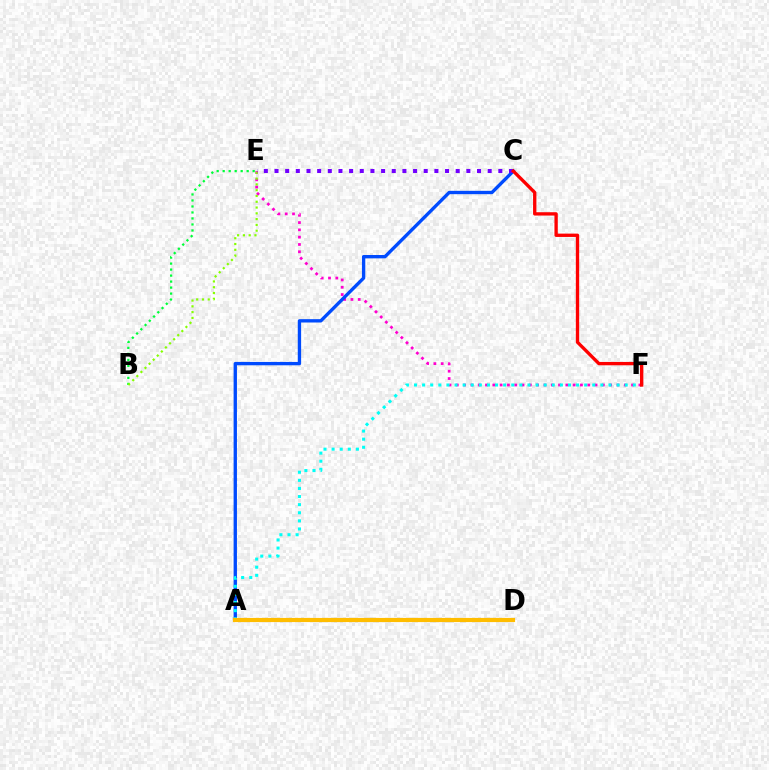{('B', 'E'): [{'color': '#00ff39', 'line_style': 'dotted', 'thickness': 1.63}, {'color': '#84ff00', 'line_style': 'dotted', 'thickness': 1.57}], ('E', 'F'): [{'color': '#ff00cf', 'line_style': 'dotted', 'thickness': 1.98}], ('A', 'C'): [{'color': '#004bff', 'line_style': 'solid', 'thickness': 2.41}], ('A', 'F'): [{'color': '#00fff6', 'line_style': 'dotted', 'thickness': 2.2}], ('C', 'E'): [{'color': '#7200ff', 'line_style': 'dotted', 'thickness': 2.9}], ('C', 'F'): [{'color': '#ff0000', 'line_style': 'solid', 'thickness': 2.4}], ('A', 'D'): [{'color': '#ffbd00', 'line_style': 'solid', 'thickness': 2.99}]}